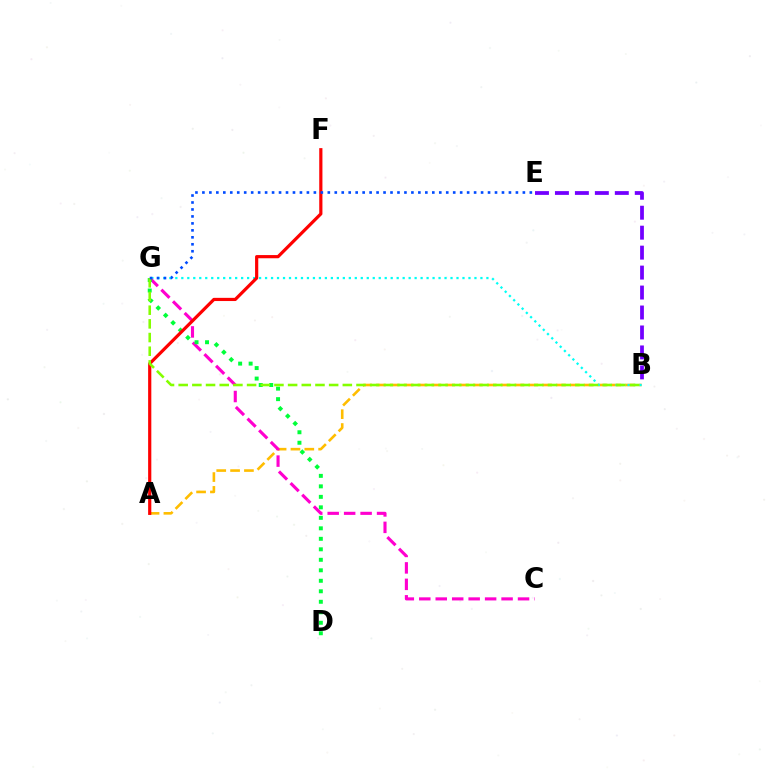{('A', 'B'): [{'color': '#ffbd00', 'line_style': 'dashed', 'thickness': 1.88}], ('B', 'G'): [{'color': '#00fff6', 'line_style': 'dotted', 'thickness': 1.63}, {'color': '#84ff00', 'line_style': 'dashed', 'thickness': 1.86}], ('C', 'G'): [{'color': '#ff00cf', 'line_style': 'dashed', 'thickness': 2.24}], ('D', 'G'): [{'color': '#00ff39', 'line_style': 'dotted', 'thickness': 2.85}], ('B', 'E'): [{'color': '#7200ff', 'line_style': 'dashed', 'thickness': 2.71}], ('A', 'F'): [{'color': '#ff0000', 'line_style': 'solid', 'thickness': 2.3}], ('E', 'G'): [{'color': '#004bff', 'line_style': 'dotted', 'thickness': 1.89}]}